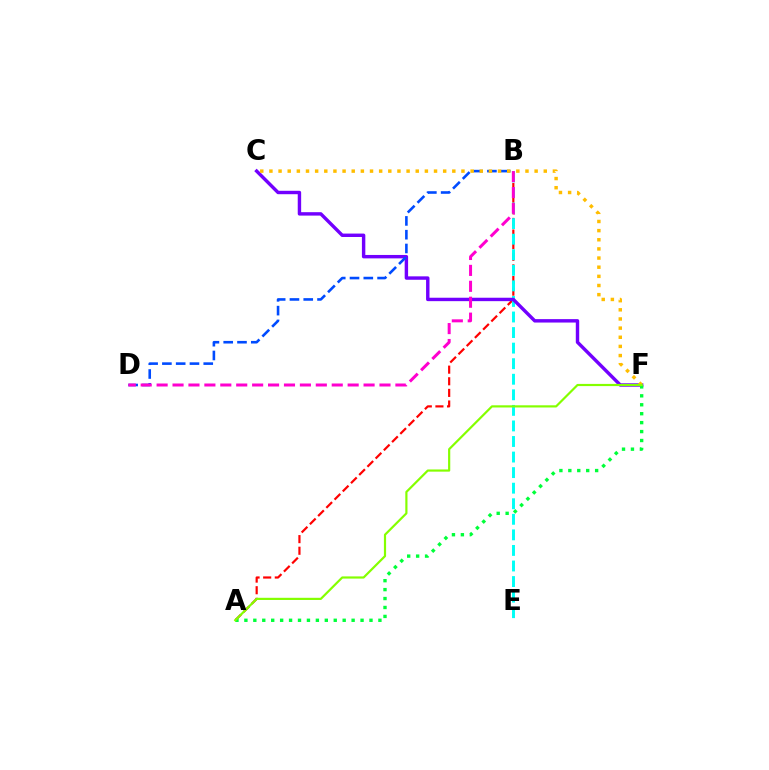{('A', 'B'): [{'color': '#ff0000', 'line_style': 'dashed', 'thickness': 1.58}], ('B', 'E'): [{'color': '#00fff6', 'line_style': 'dashed', 'thickness': 2.11}], ('C', 'F'): [{'color': '#7200ff', 'line_style': 'solid', 'thickness': 2.46}, {'color': '#ffbd00', 'line_style': 'dotted', 'thickness': 2.48}], ('A', 'F'): [{'color': '#00ff39', 'line_style': 'dotted', 'thickness': 2.43}, {'color': '#84ff00', 'line_style': 'solid', 'thickness': 1.57}], ('B', 'D'): [{'color': '#004bff', 'line_style': 'dashed', 'thickness': 1.87}, {'color': '#ff00cf', 'line_style': 'dashed', 'thickness': 2.16}]}